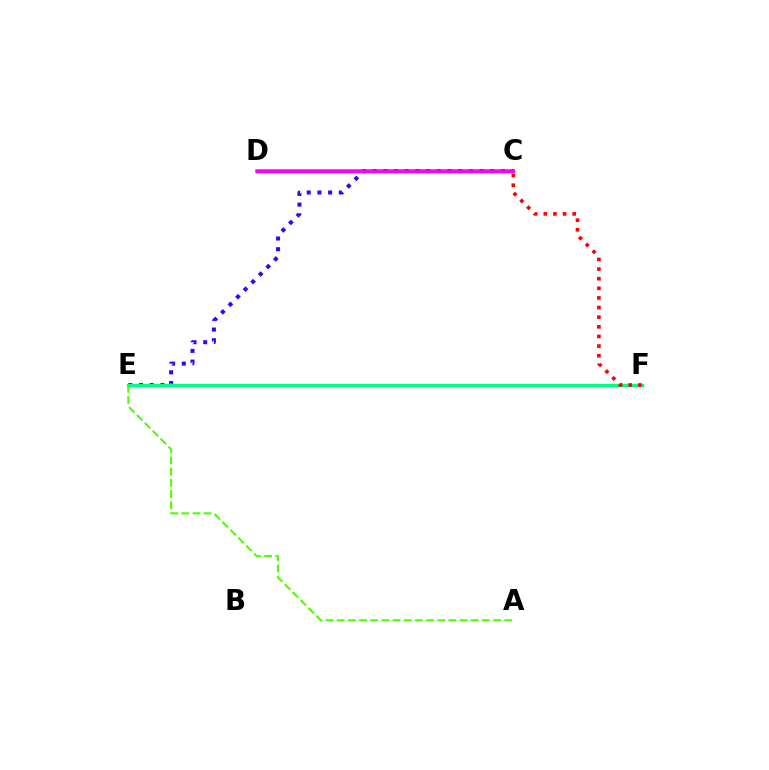{('C', 'D'): [{'color': '#009eff', 'line_style': 'solid', 'thickness': 2.55}, {'color': '#ffd500', 'line_style': 'solid', 'thickness': 2.27}, {'color': '#ff00ed', 'line_style': 'solid', 'thickness': 2.49}], ('C', 'E'): [{'color': '#3700ff', 'line_style': 'dotted', 'thickness': 2.9}], ('E', 'F'): [{'color': '#00ff86', 'line_style': 'solid', 'thickness': 2.41}], ('A', 'E'): [{'color': '#4fff00', 'line_style': 'dashed', 'thickness': 1.52}], ('C', 'F'): [{'color': '#ff0000', 'line_style': 'dotted', 'thickness': 2.61}]}